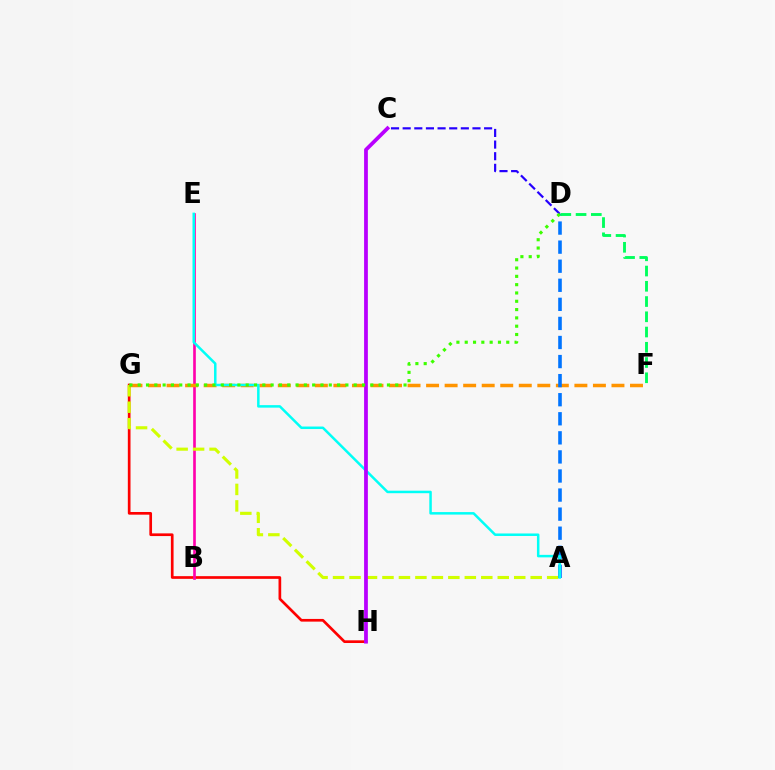{('G', 'H'): [{'color': '#ff0000', 'line_style': 'solid', 'thickness': 1.93}], ('B', 'E'): [{'color': '#ff00ac', 'line_style': 'solid', 'thickness': 1.91}], ('A', 'G'): [{'color': '#d1ff00', 'line_style': 'dashed', 'thickness': 2.24}], ('F', 'G'): [{'color': '#ff9400', 'line_style': 'dashed', 'thickness': 2.52}], ('A', 'D'): [{'color': '#0074ff', 'line_style': 'dashed', 'thickness': 2.59}], ('A', 'E'): [{'color': '#00fff6', 'line_style': 'solid', 'thickness': 1.8}], ('C', 'H'): [{'color': '#b900ff', 'line_style': 'solid', 'thickness': 2.71}], ('C', 'D'): [{'color': '#2500ff', 'line_style': 'dashed', 'thickness': 1.58}], ('D', 'G'): [{'color': '#3dff00', 'line_style': 'dotted', 'thickness': 2.26}], ('D', 'F'): [{'color': '#00ff5c', 'line_style': 'dashed', 'thickness': 2.07}]}